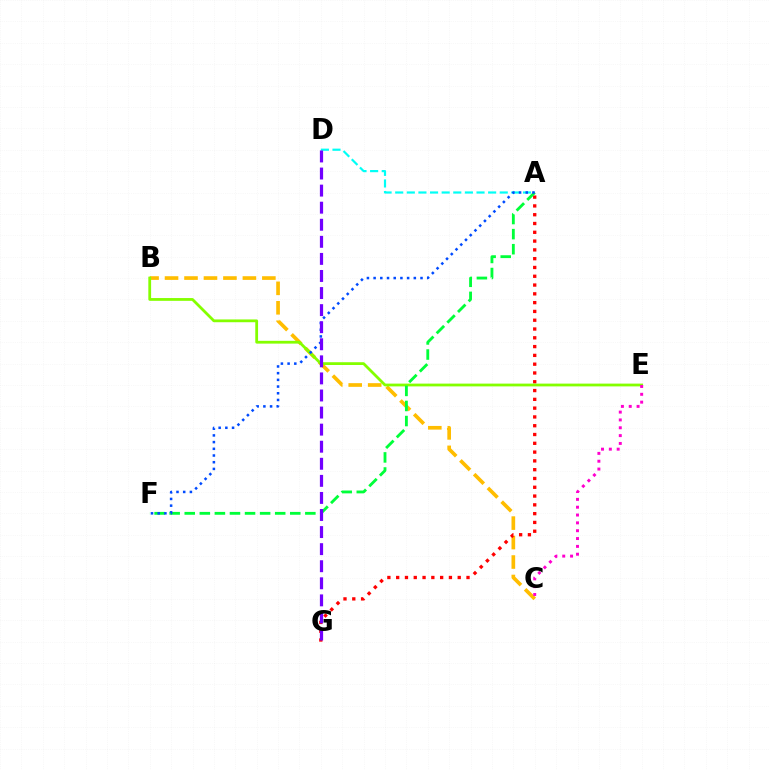{('A', 'D'): [{'color': '#00fff6', 'line_style': 'dashed', 'thickness': 1.58}], ('B', 'C'): [{'color': '#ffbd00', 'line_style': 'dashed', 'thickness': 2.64}], ('A', 'G'): [{'color': '#ff0000', 'line_style': 'dotted', 'thickness': 2.39}], ('B', 'E'): [{'color': '#84ff00', 'line_style': 'solid', 'thickness': 2.0}], ('A', 'F'): [{'color': '#00ff39', 'line_style': 'dashed', 'thickness': 2.05}, {'color': '#004bff', 'line_style': 'dotted', 'thickness': 1.82}], ('C', 'E'): [{'color': '#ff00cf', 'line_style': 'dotted', 'thickness': 2.13}], ('D', 'G'): [{'color': '#7200ff', 'line_style': 'dashed', 'thickness': 2.32}]}